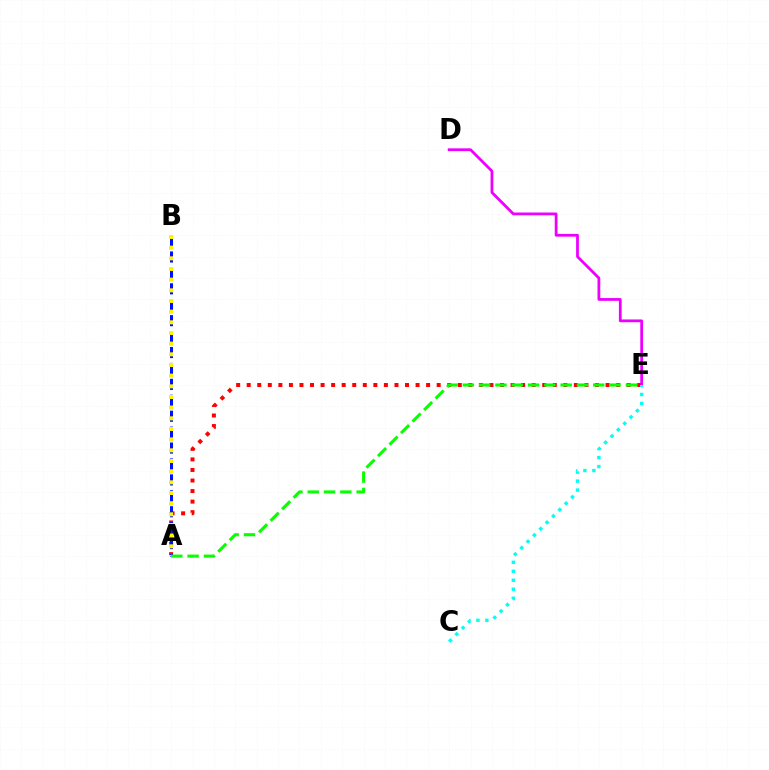{('A', 'E'): [{'color': '#ff0000', 'line_style': 'dotted', 'thickness': 2.87}, {'color': '#08ff00', 'line_style': 'dashed', 'thickness': 2.21}], ('D', 'E'): [{'color': '#ee00ff', 'line_style': 'solid', 'thickness': 2.0}], ('A', 'B'): [{'color': '#0010ff', 'line_style': 'dashed', 'thickness': 2.16}, {'color': '#fcf500', 'line_style': 'dotted', 'thickness': 2.9}], ('C', 'E'): [{'color': '#00fff6', 'line_style': 'dotted', 'thickness': 2.44}]}